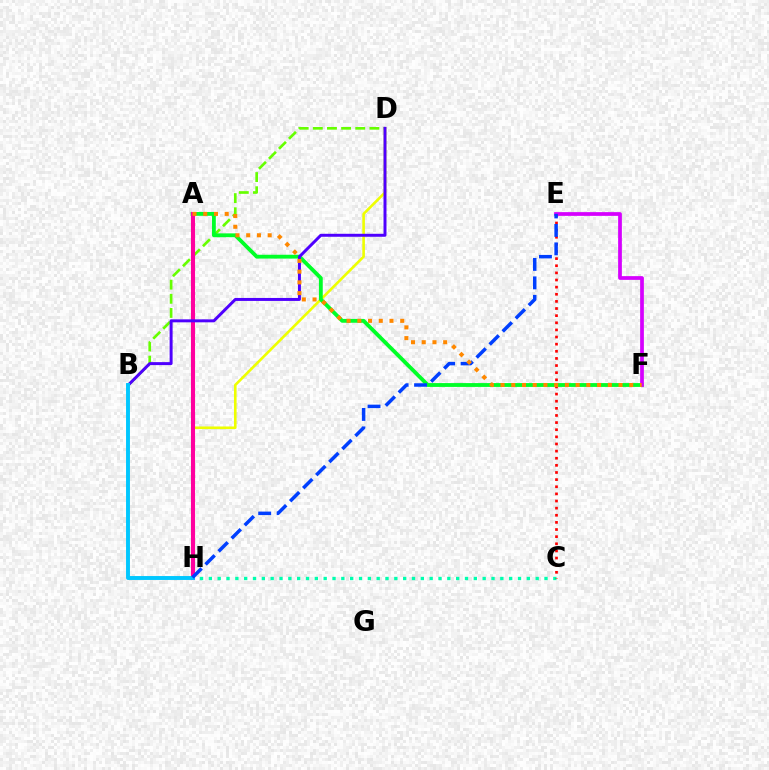{('C', 'H'): [{'color': '#00ffaf', 'line_style': 'dotted', 'thickness': 2.4}], ('D', 'H'): [{'color': '#eeff00', 'line_style': 'solid', 'thickness': 1.88}], ('B', 'D'): [{'color': '#66ff00', 'line_style': 'dashed', 'thickness': 1.92}, {'color': '#4f00ff', 'line_style': 'solid', 'thickness': 2.14}], ('A', 'F'): [{'color': '#00ff27', 'line_style': 'solid', 'thickness': 2.76}, {'color': '#ff8800', 'line_style': 'dotted', 'thickness': 2.91}], ('A', 'H'): [{'color': '#ff00a0', 'line_style': 'solid', 'thickness': 2.95}], ('E', 'F'): [{'color': '#d600ff', 'line_style': 'solid', 'thickness': 2.69}], ('C', 'E'): [{'color': '#ff0000', 'line_style': 'dotted', 'thickness': 1.94}], ('B', 'H'): [{'color': '#00c7ff', 'line_style': 'solid', 'thickness': 2.82}], ('E', 'H'): [{'color': '#003fff', 'line_style': 'dashed', 'thickness': 2.51}]}